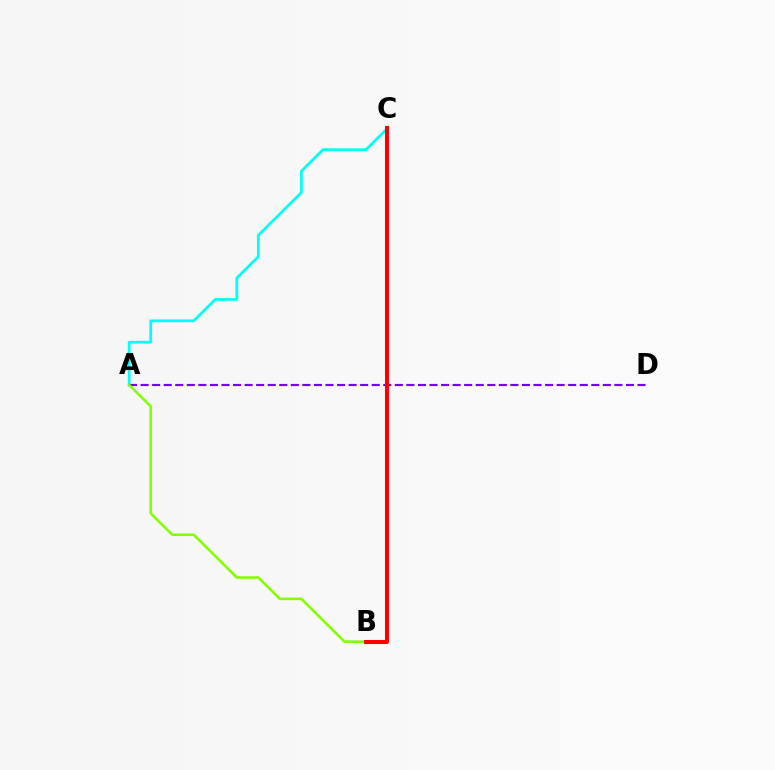{('A', 'C'): [{'color': '#00fff6', 'line_style': 'solid', 'thickness': 1.98}], ('A', 'D'): [{'color': '#7200ff', 'line_style': 'dashed', 'thickness': 1.57}], ('A', 'B'): [{'color': '#84ff00', 'line_style': 'solid', 'thickness': 1.87}], ('B', 'C'): [{'color': '#ff0000', 'line_style': 'solid', 'thickness': 2.92}]}